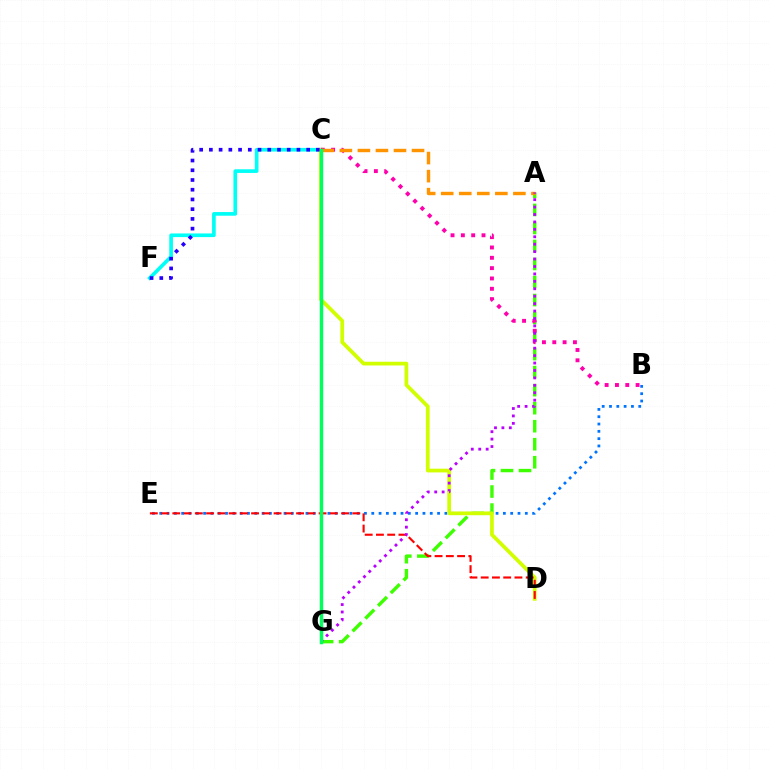{('A', 'G'): [{'color': '#3dff00', 'line_style': 'dashed', 'thickness': 2.45}, {'color': '#b900ff', 'line_style': 'dotted', 'thickness': 2.02}], ('B', 'E'): [{'color': '#0074ff', 'line_style': 'dotted', 'thickness': 1.99}], ('C', 'F'): [{'color': '#00fff6', 'line_style': 'solid', 'thickness': 2.63}, {'color': '#2500ff', 'line_style': 'dotted', 'thickness': 2.64}], ('C', 'D'): [{'color': '#d1ff00', 'line_style': 'solid', 'thickness': 2.68}], ('D', 'E'): [{'color': '#ff0000', 'line_style': 'dashed', 'thickness': 1.53}], ('B', 'C'): [{'color': '#ff00ac', 'line_style': 'dotted', 'thickness': 2.81}], ('A', 'C'): [{'color': '#ff9400', 'line_style': 'dashed', 'thickness': 2.45}], ('C', 'G'): [{'color': '#00ff5c', 'line_style': 'solid', 'thickness': 2.49}]}